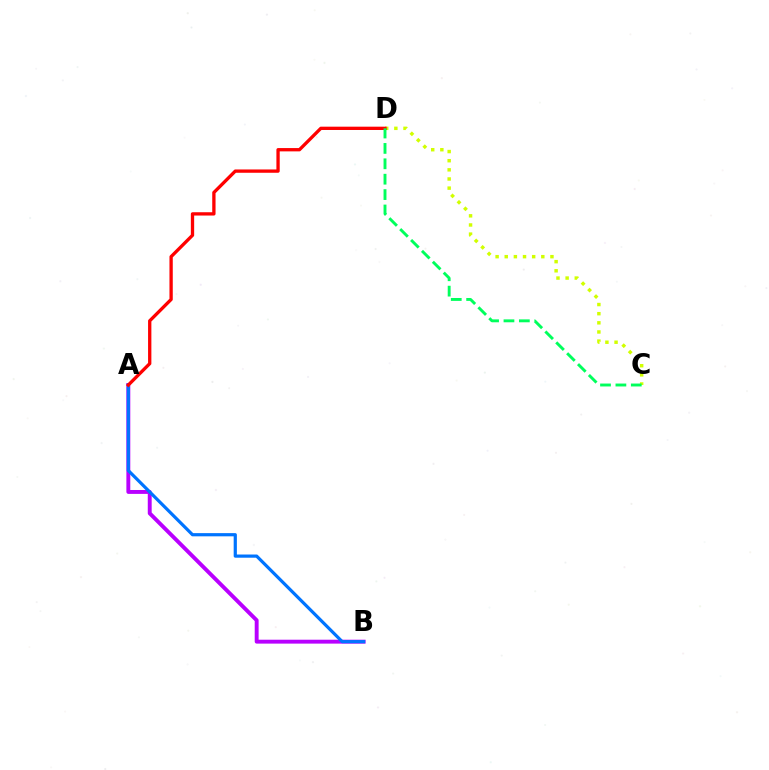{('A', 'B'): [{'color': '#b900ff', 'line_style': 'solid', 'thickness': 2.81}, {'color': '#0074ff', 'line_style': 'solid', 'thickness': 2.31}], ('C', 'D'): [{'color': '#d1ff00', 'line_style': 'dotted', 'thickness': 2.48}, {'color': '#00ff5c', 'line_style': 'dashed', 'thickness': 2.09}], ('A', 'D'): [{'color': '#ff0000', 'line_style': 'solid', 'thickness': 2.38}]}